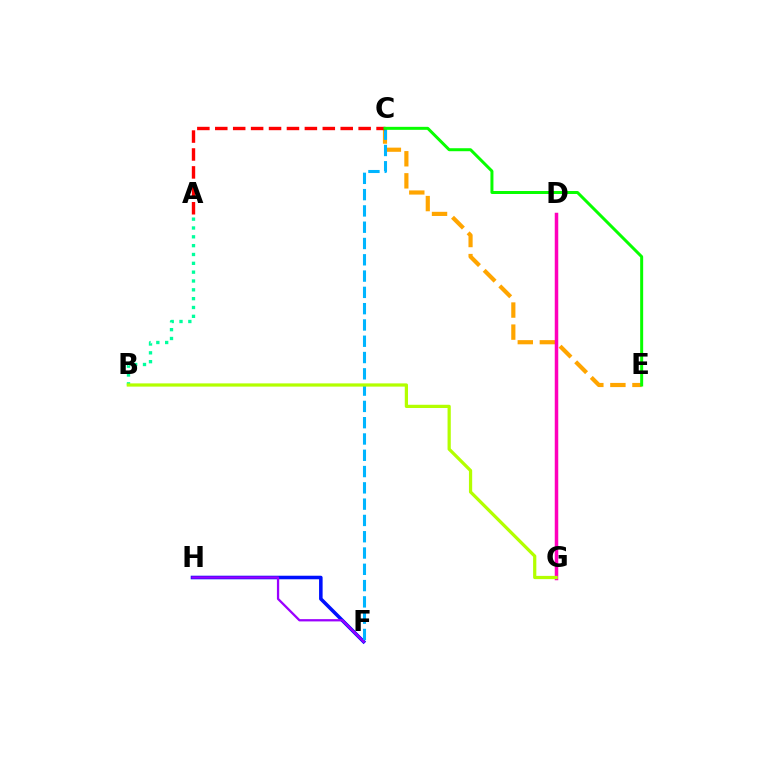{('C', 'E'): [{'color': '#ffa500', 'line_style': 'dashed', 'thickness': 3.0}, {'color': '#08ff00', 'line_style': 'solid', 'thickness': 2.15}], ('F', 'H'): [{'color': '#0010ff', 'line_style': 'solid', 'thickness': 2.56}, {'color': '#9b00ff', 'line_style': 'solid', 'thickness': 1.64}], ('C', 'F'): [{'color': '#00b5ff', 'line_style': 'dashed', 'thickness': 2.21}], ('A', 'B'): [{'color': '#00ff9d', 'line_style': 'dotted', 'thickness': 2.4}], ('A', 'C'): [{'color': '#ff0000', 'line_style': 'dashed', 'thickness': 2.43}], ('D', 'G'): [{'color': '#ff00bd', 'line_style': 'solid', 'thickness': 2.52}], ('B', 'G'): [{'color': '#b3ff00', 'line_style': 'solid', 'thickness': 2.33}]}